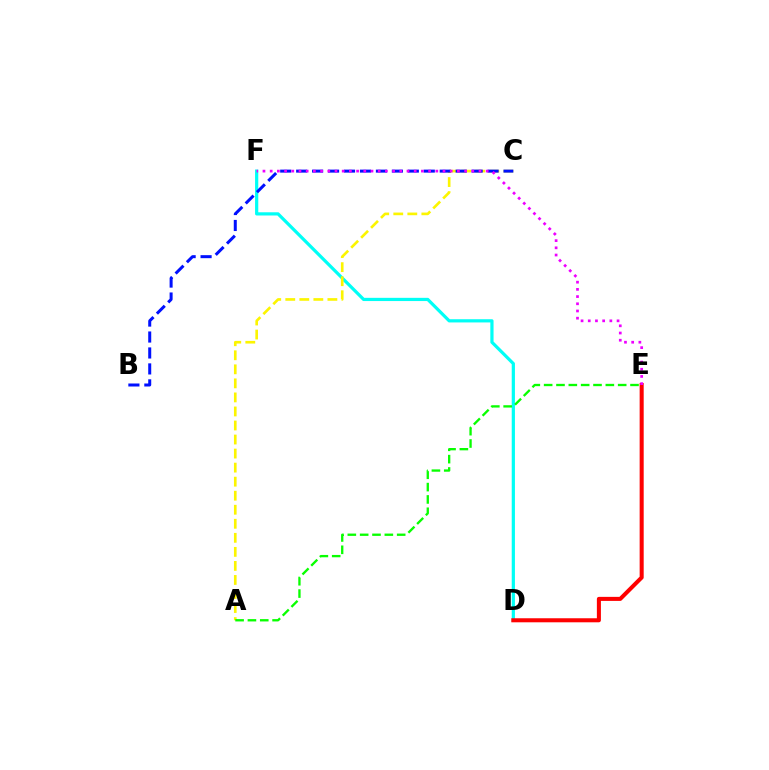{('D', 'F'): [{'color': '#00fff6', 'line_style': 'solid', 'thickness': 2.31}], ('A', 'C'): [{'color': '#fcf500', 'line_style': 'dashed', 'thickness': 1.91}], ('D', 'E'): [{'color': '#ff0000', 'line_style': 'solid', 'thickness': 2.91}], ('B', 'C'): [{'color': '#0010ff', 'line_style': 'dashed', 'thickness': 2.17}], ('E', 'F'): [{'color': '#ee00ff', 'line_style': 'dotted', 'thickness': 1.96}], ('A', 'E'): [{'color': '#08ff00', 'line_style': 'dashed', 'thickness': 1.68}]}